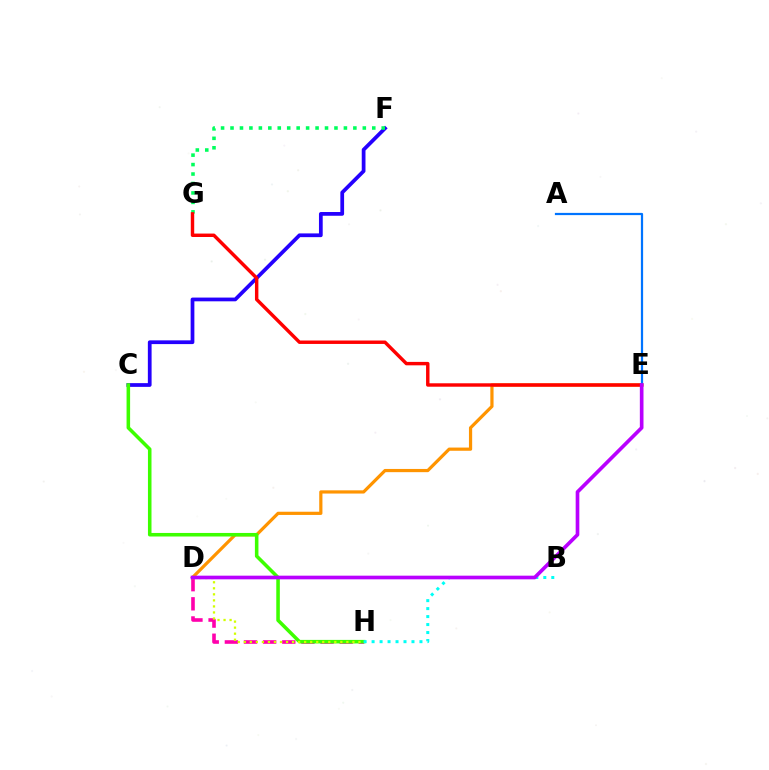{('C', 'F'): [{'color': '#2500ff', 'line_style': 'solid', 'thickness': 2.69}], ('D', 'H'): [{'color': '#ff00ac', 'line_style': 'dashed', 'thickness': 2.6}, {'color': '#d1ff00', 'line_style': 'dotted', 'thickness': 1.64}], ('D', 'E'): [{'color': '#ff9400', 'line_style': 'solid', 'thickness': 2.31}, {'color': '#b900ff', 'line_style': 'solid', 'thickness': 2.63}], ('F', 'G'): [{'color': '#00ff5c', 'line_style': 'dotted', 'thickness': 2.57}], ('C', 'H'): [{'color': '#3dff00', 'line_style': 'solid', 'thickness': 2.55}], ('B', 'H'): [{'color': '#00fff6', 'line_style': 'dotted', 'thickness': 2.17}], ('E', 'G'): [{'color': '#ff0000', 'line_style': 'solid', 'thickness': 2.47}], ('A', 'E'): [{'color': '#0074ff', 'line_style': 'solid', 'thickness': 1.61}]}